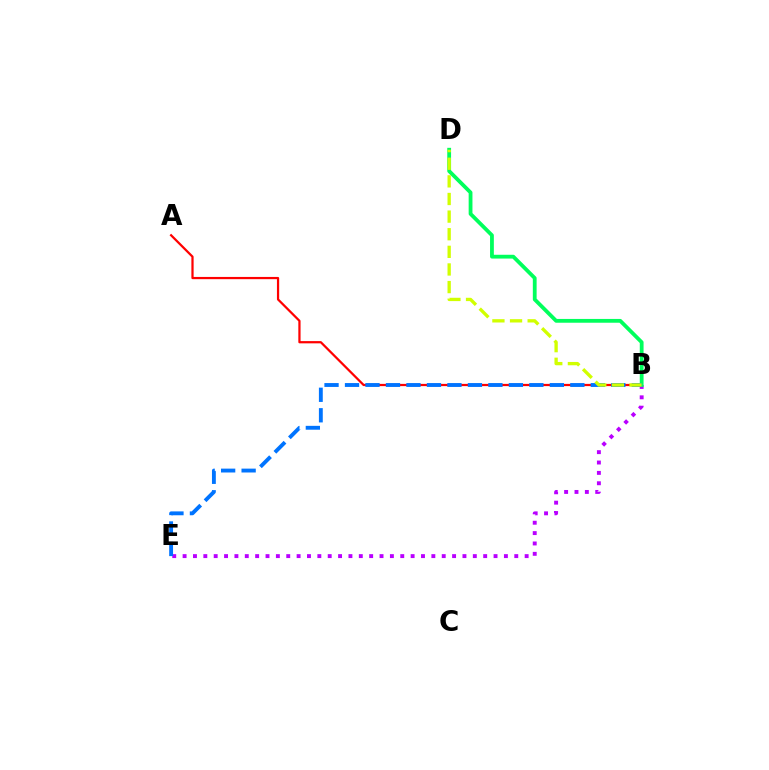{('B', 'E'): [{'color': '#b900ff', 'line_style': 'dotted', 'thickness': 2.82}, {'color': '#0074ff', 'line_style': 'dashed', 'thickness': 2.78}], ('A', 'B'): [{'color': '#ff0000', 'line_style': 'solid', 'thickness': 1.61}], ('B', 'D'): [{'color': '#00ff5c', 'line_style': 'solid', 'thickness': 2.73}, {'color': '#d1ff00', 'line_style': 'dashed', 'thickness': 2.39}]}